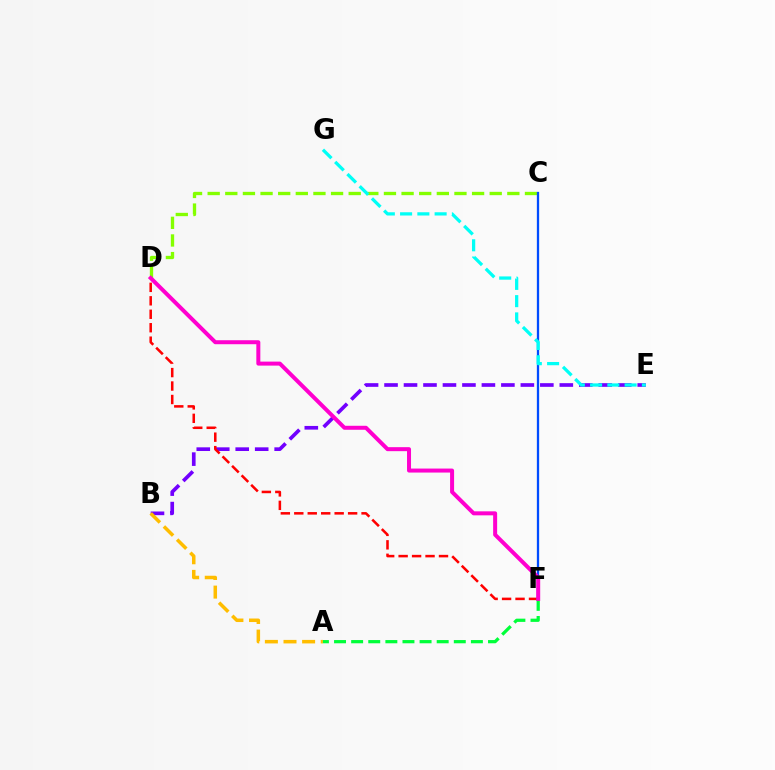{('B', 'E'): [{'color': '#7200ff', 'line_style': 'dashed', 'thickness': 2.65}], ('C', 'D'): [{'color': '#84ff00', 'line_style': 'dashed', 'thickness': 2.39}], ('C', 'F'): [{'color': '#004bff', 'line_style': 'solid', 'thickness': 1.65}], ('A', 'B'): [{'color': '#ffbd00', 'line_style': 'dashed', 'thickness': 2.53}], ('D', 'F'): [{'color': '#ff0000', 'line_style': 'dashed', 'thickness': 1.83}, {'color': '#ff00cf', 'line_style': 'solid', 'thickness': 2.88}], ('E', 'G'): [{'color': '#00fff6', 'line_style': 'dashed', 'thickness': 2.35}], ('A', 'F'): [{'color': '#00ff39', 'line_style': 'dashed', 'thickness': 2.32}]}